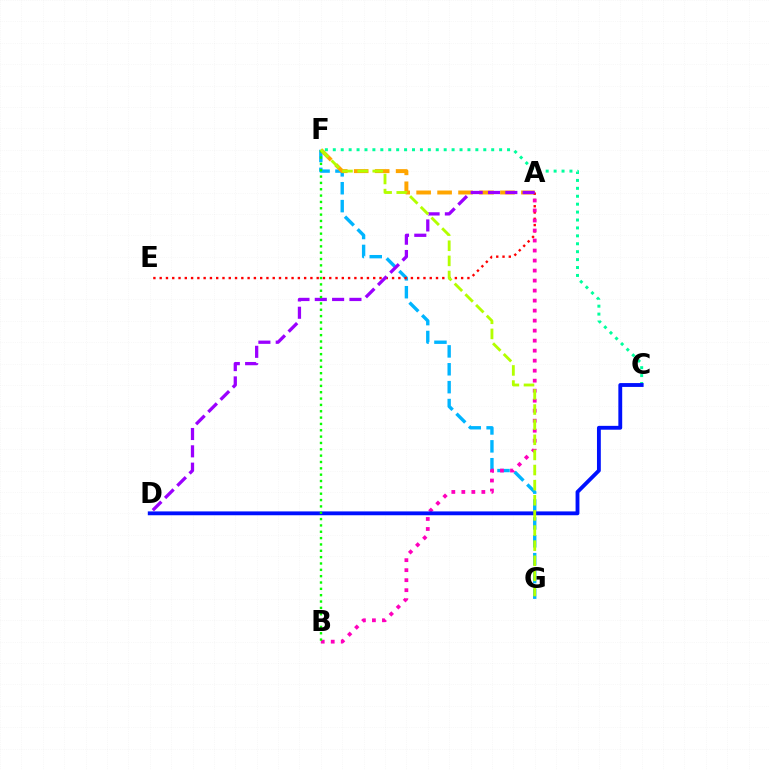{('F', 'G'): [{'color': '#00b5ff', 'line_style': 'dashed', 'thickness': 2.43}, {'color': '#b3ff00', 'line_style': 'dashed', 'thickness': 2.05}], ('A', 'F'): [{'color': '#ffa500', 'line_style': 'dashed', 'thickness': 2.85}], ('A', 'E'): [{'color': '#ff0000', 'line_style': 'dotted', 'thickness': 1.71}], ('C', 'F'): [{'color': '#00ff9d', 'line_style': 'dotted', 'thickness': 2.15}], ('A', 'B'): [{'color': '#ff00bd', 'line_style': 'dotted', 'thickness': 2.72}], ('A', 'D'): [{'color': '#9b00ff', 'line_style': 'dashed', 'thickness': 2.35}], ('C', 'D'): [{'color': '#0010ff', 'line_style': 'solid', 'thickness': 2.77}], ('B', 'F'): [{'color': '#08ff00', 'line_style': 'dotted', 'thickness': 1.72}]}